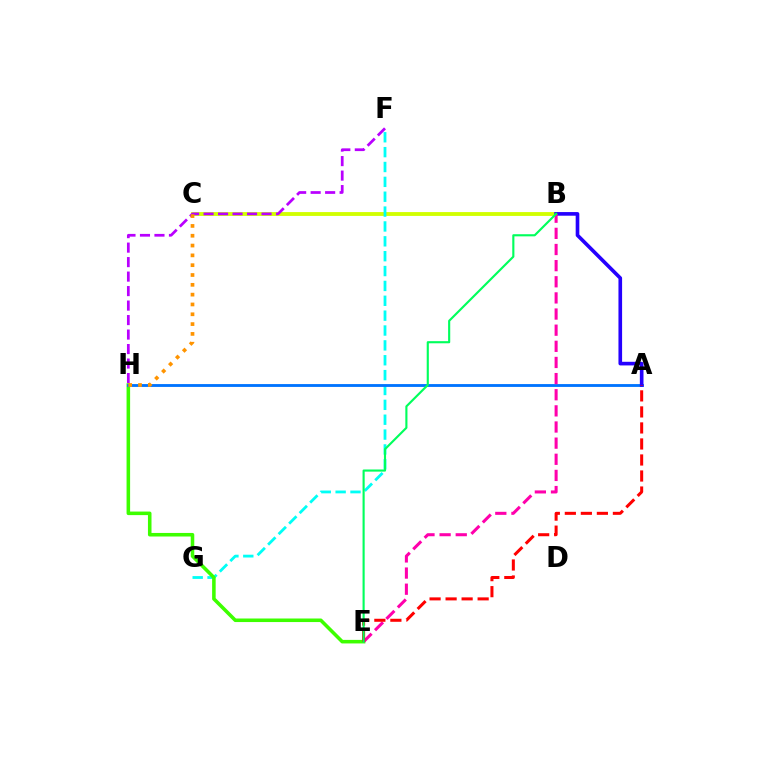{('B', 'C'): [{'color': '#d1ff00', 'line_style': 'solid', 'thickness': 2.77}], ('F', 'G'): [{'color': '#00fff6', 'line_style': 'dashed', 'thickness': 2.02}], ('E', 'H'): [{'color': '#3dff00', 'line_style': 'solid', 'thickness': 2.56}], ('A', 'H'): [{'color': '#0074ff', 'line_style': 'solid', 'thickness': 2.05}], ('A', 'B'): [{'color': '#2500ff', 'line_style': 'solid', 'thickness': 2.62}], ('F', 'H'): [{'color': '#b900ff', 'line_style': 'dashed', 'thickness': 1.97}], ('B', 'E'): [{'color': '#ff00ac', 'line_style': 'dashed', 'thickness': 2.19}, {'color': '#00ff5c', 'line_style': 'solid', 'thickness': 1.53}], ('A', 'E'): [{'color': '#ff0000', 'line_style': 'dashed', 'thickness': 2.18}], ('C', 'H'): [{'color': '#ff9400', 'line_style': 'dotted', 'thickness': 2.67}]}